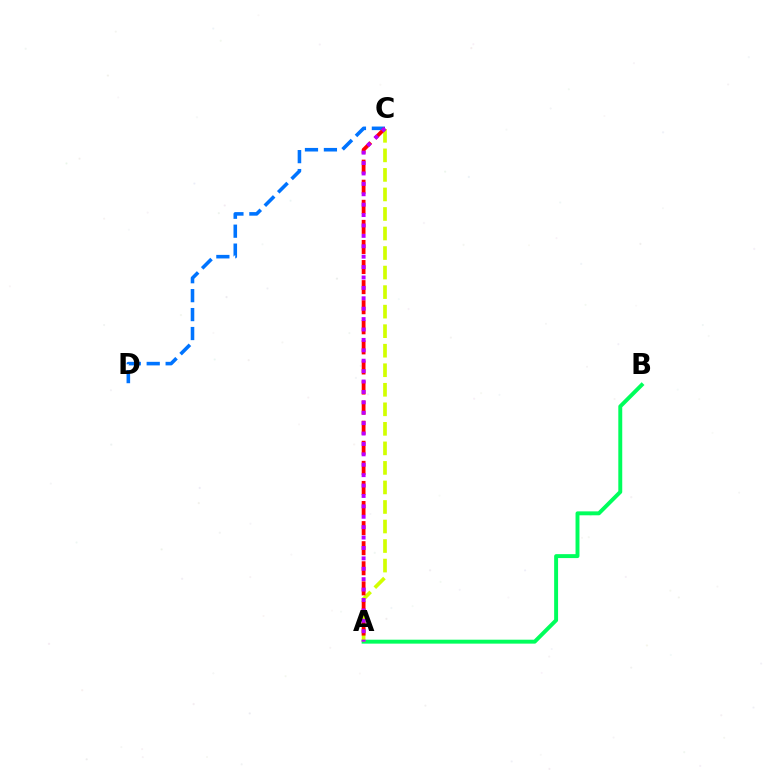{('C', 'D'): [{'color': '#0074ff', 'line_style': 'dashed', 'thickness': 2.57}], ('A', 'B'): [{'color': '#00ff5c', 'line_style': 'solid', 'thickness': 2.83}], ('A', 'C'): [{'color': '#d1ff00', 'line_style': 'dashed', 'thickness': 2.65}, {'color': '#ff0000', 'line_style': 'dashed', 'thickness': 2.73}, {'color': '#b900ff', 'line_style': 'dotted', 'thickness': 2.83}]}